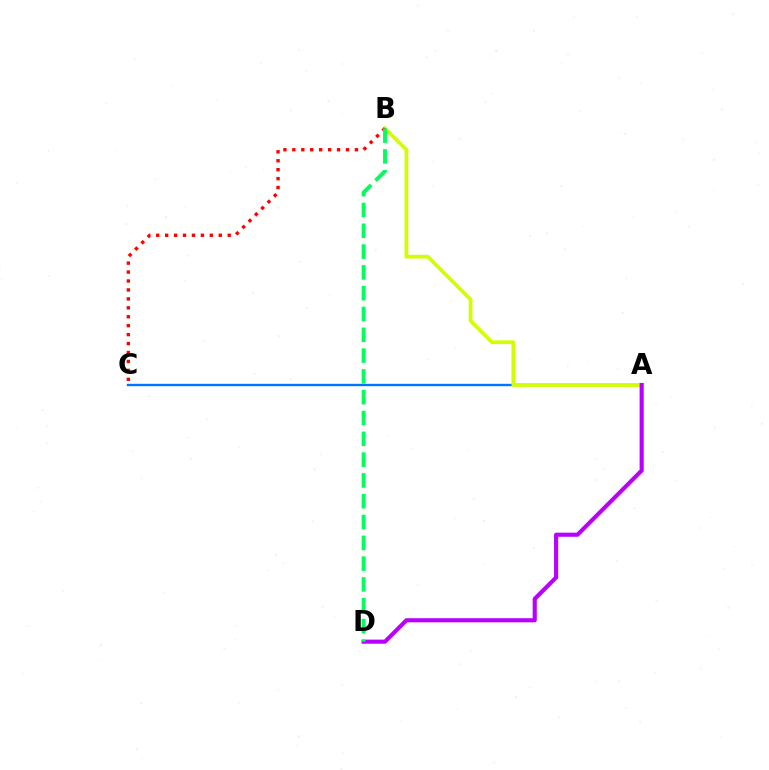{('A', 'C'): [{'color': '#0074ff', 'line_style': 'solid', 'thickness': 1.7}], ('A', 'B'): [{'color': '#d1ff00', 'line_style': 'solid', 'thickness': 2.69}], ('B', 'C'): [{'color': '#ff0000', 'line_style': 'dotted', 'thickness': 2.43}], ('A', 'D'): [{'color': '#b900ff', 'line_style': 'solid', 'thickness': 2.96}], ('B', 'D'): [{'color': '#00ff5c', 'line_style': 'dashed', 'thickness': 2.83}]}